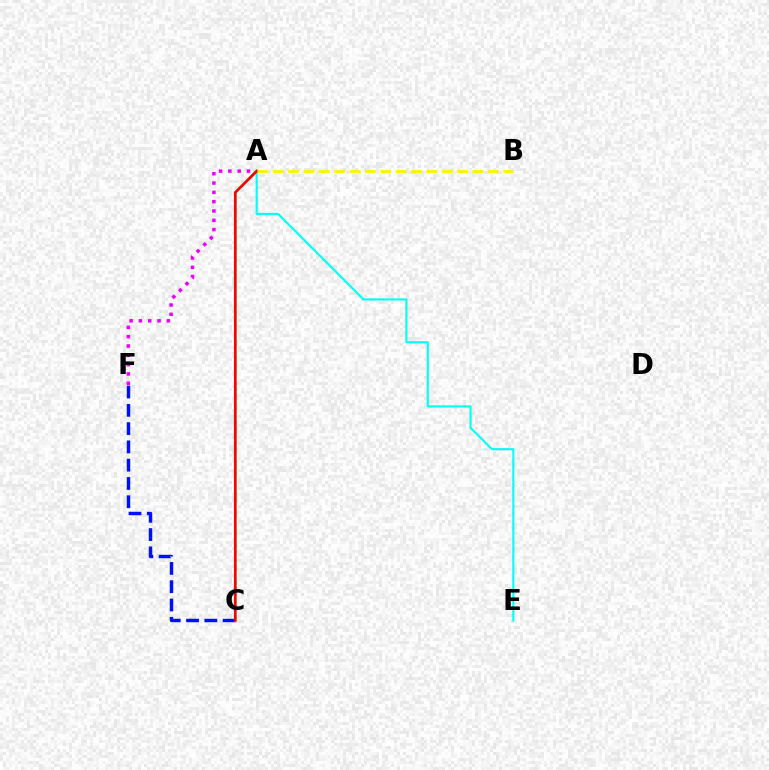{('A', 'F'): [{'color': '#ee00ff', 'line_style': 'dotted', 'thickness': 2.53}], ('A', 'E'): [{'color': '#00fff6', 'line_style': 'solid', 'thickness': 1.51}], ('C', 'F'): [{'color': '#0010ff', 'line_style': 'dashed', 'thickness': 2.48}], ('A', 'C'): [{'color': '#08ff00', 'line_style': 'solid', 'thickness': 1.54}, {'color': '#ff0000', 'line_style': 'solid', 'thickness': 1.91}], ('A', 'B'): [{'color': '#fcf500', 'line_style': 'dashed', 'thickness': 2.09}]}